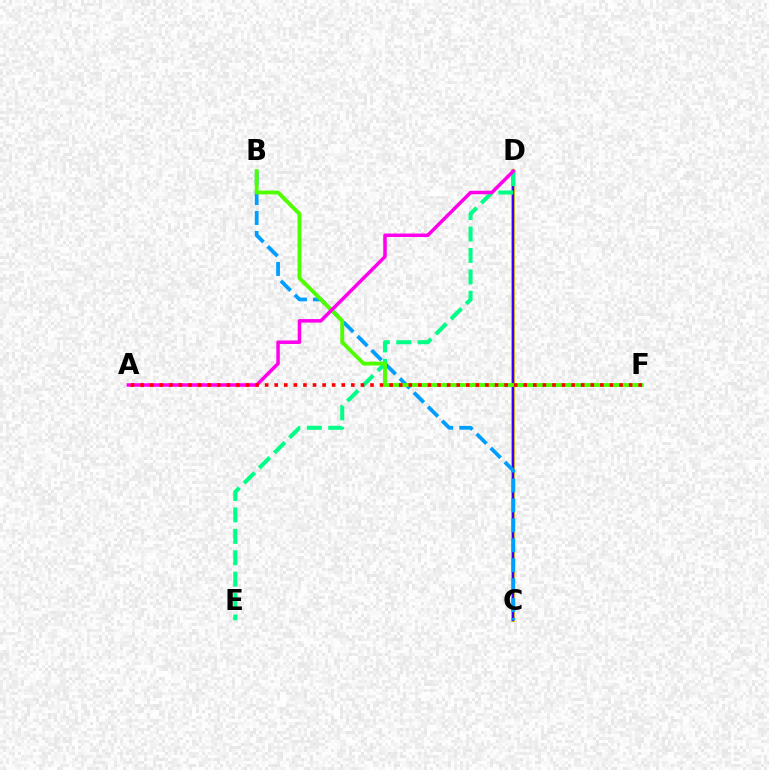{('C', 'D'): [{'color': '#ffd500', 'line_style': 'solid', 'thickness': 2.94}, {'color': '#3700ff', 'line_style': 'solid', 'thickness': 1.75}], ('B', 'C'): [{'color': '#009eff', 'line_style': 'dashed', 'thickness': 2.71}], ('D', 'E'): [{'color': '#00ff86', 'line_style': 'dashed', 'thickness': 2.91}], ('B', 'F'): [{'color': '#4fff00', 'line_style': 'solid', 'thickness': 2.78}], ('A', 'D'): [{'color': '#ff00ed', 'line_style': 'solid', 'thickness': 2.52}], ('A', 'F'): [{'color': '#ff0000', 'line_style': 'dotted', 'thickness': 2.6}]}